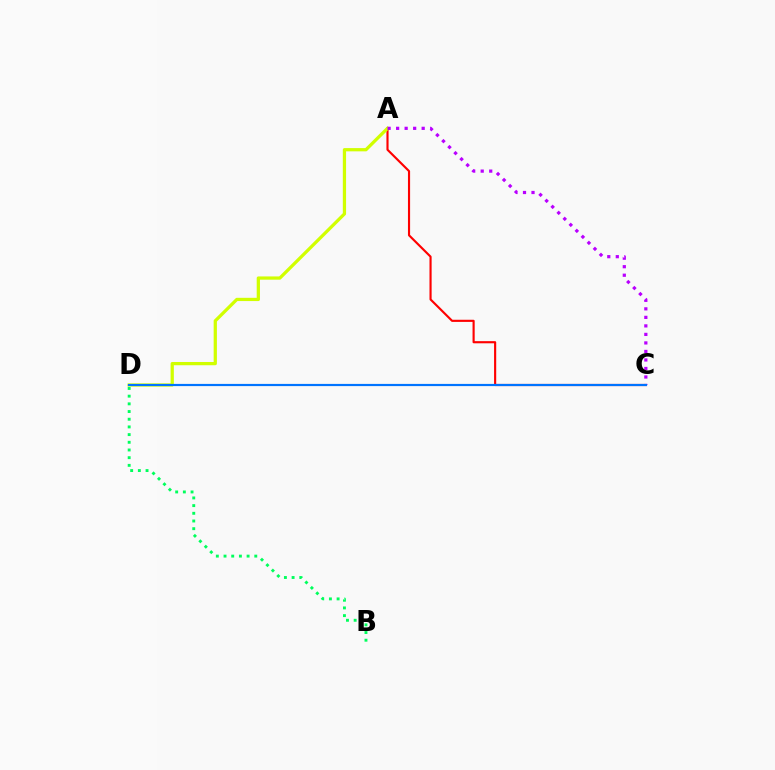{('B', 'D'): [{'color': '#00ff5c', 'line_style': 'dotted', 'thickness': 2.09}], ('A', 'C'): [{'color': '#ff0000', 'line_style': 'solid', 'thickness': 1.54}, {'color': '#b900ff', 'line_style': 'dotted', 'thickness': 2.31}], ('A', 'D'): [{'color': '#d1ff00', 'line_style': 'solid', 'thickness': 2.34}], ('C', 'D'): [{'color': '#0074ff', 'line_style': 'solid', 'thickness': 1.58}]}